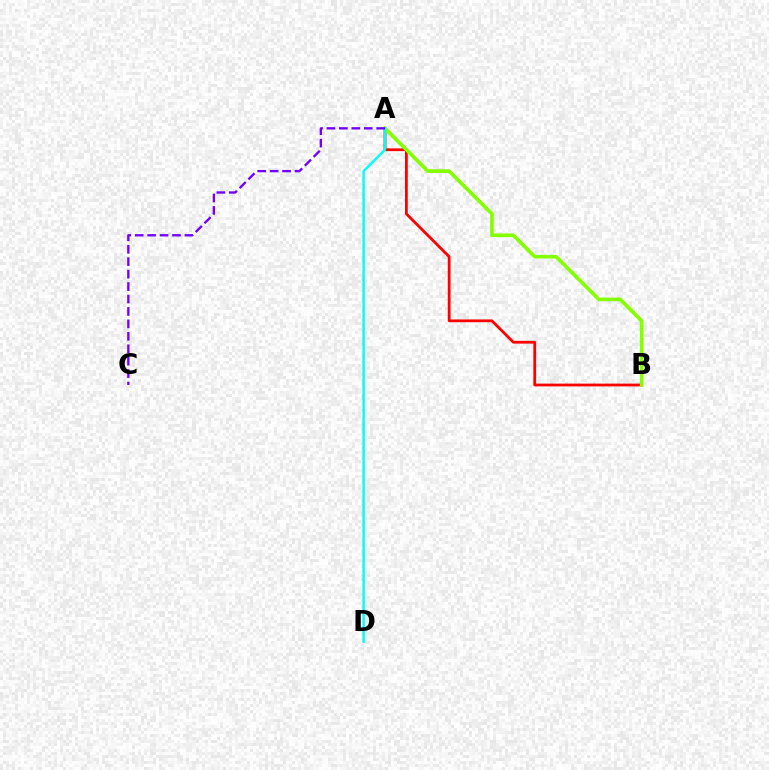{('A', 'B'): [{'color': '#ff0000', 'line_style': 'solid', 'thickness': 1.99}, {'color': '#84ff00', 'line_style': 'solid', 'thickness': 2.62}], ('A', 'D'): [{'color': '#00fff6', 'line_style': 'solid', 'thickness': 1.74}], ('A', 'C'): [{'color': '#7200ff', 'line_style': 'dashed', 'thickness': 1.69}]}